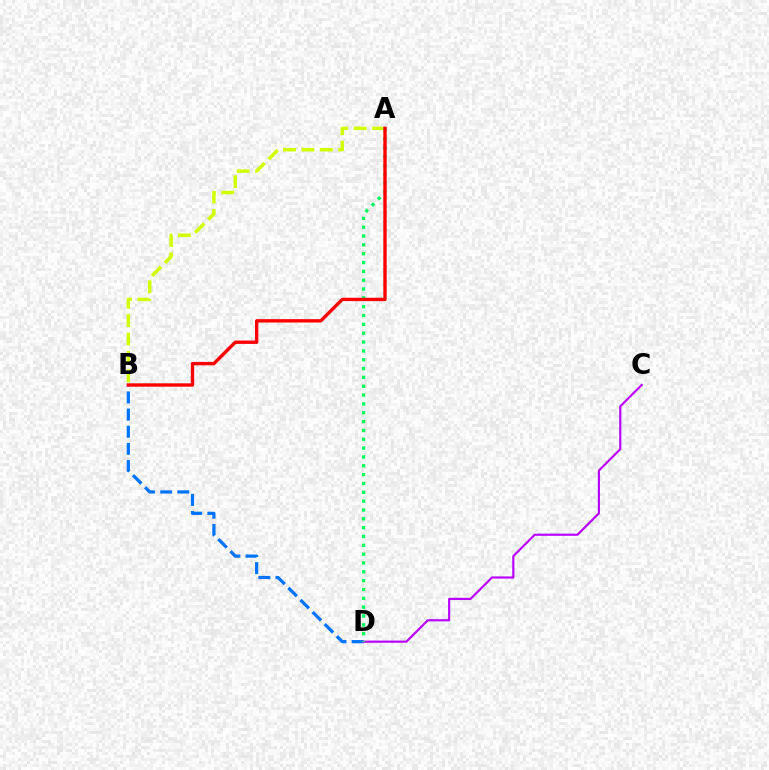{('B', 'D'): [{'color': '#0074ff', 'line_style': 'dashed', 'thickness': 2.33}], ('C', 'D'): [{'color': '#b900ff', 'line_style': 'solid', 'thickness': 1.56}], ('A', 'B'): [{'color': '#d1ff00', 'line_style': 'dashed', 'thickness': 2.5}, {'color': '#ff0000', 'line_style': 'solid', 'thickness': 2.42}], ('A', 'D'): [{'color': '#00ff5c', 'line_style': 'dotted', 'thickness': 2.4}]}